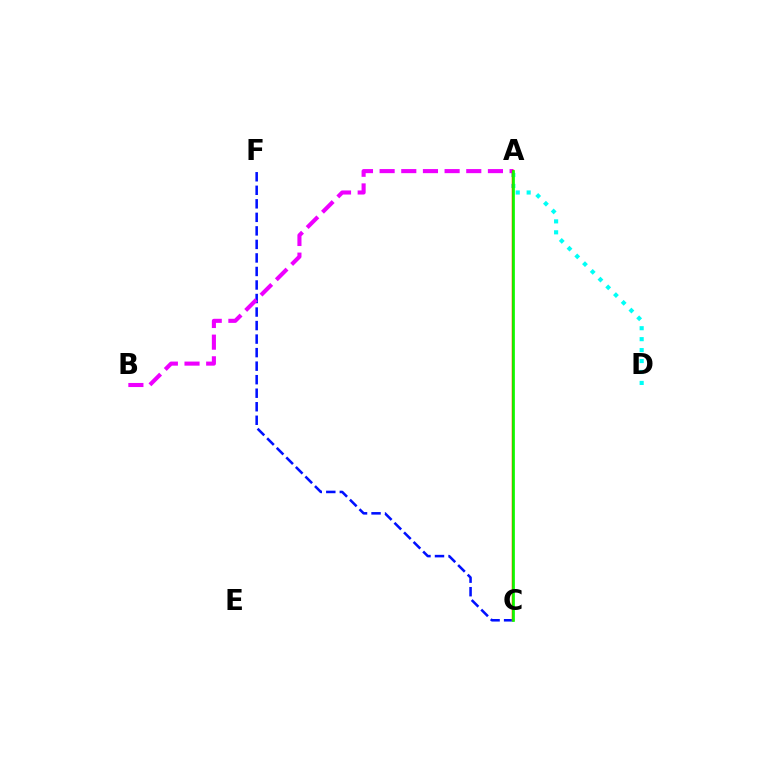{('A', 'D'): [{'color': '#00fff6', 'line_style': 'dotted', 'thickness': 2.97}], ('C', 'F'): [{'color': '#0010ff', 'line_style': 'dashed', 'thickness': 1.84}], ('A', 'C'): [{'color': '#fcf500', 'line_style': 'solid', 'thickness': 1.71}, {'color': '#ff0000', 'line_style': 'solid', 'thickness': 1.68}, {'color': '#08ff00', 'line_style': 'solid', 'thickness': 1.9}], ('A', 'B'): [{'color': '#ee00ff', 'line_style': 'dashed', 'thickness': 2.94}]}